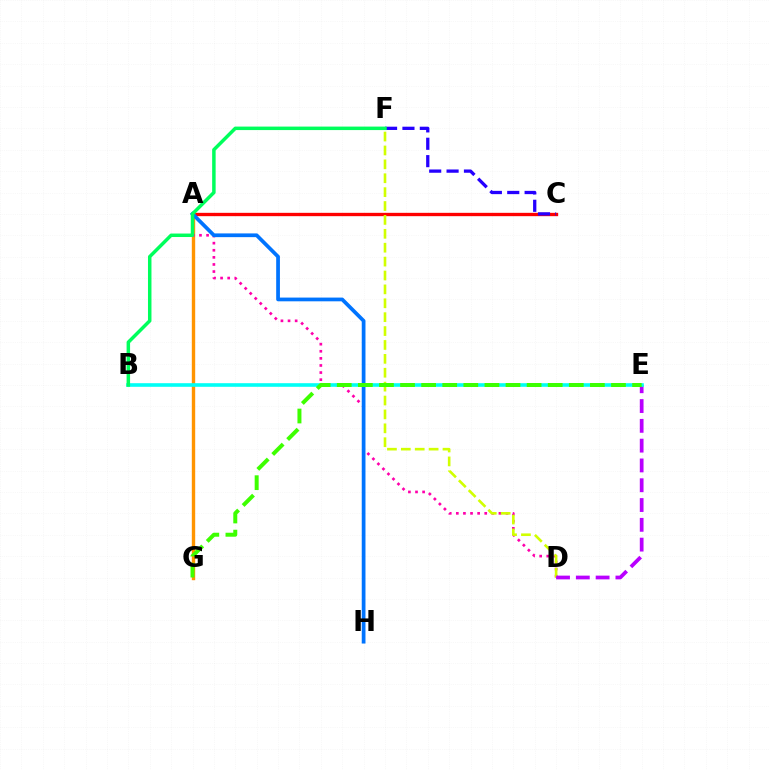{('A', 'C'): [{'color': '#ff0000', 'line_style': 'solid', 'thickness': 2.4}], ('A', 'G'): [{'color': '#ff9400', 'line_style': 'solid', 'thickness': 2.44}], ('A', 'D'): [{'color': '#ff00ac', 'line_style': 'dotted', 'thickness': 1.93}], ('C', 'F'): [{'color': '#2500ff', 'line_style': 'dashed', 'thickness': 2.36}], ('D', 'F'): [{'color': '#d1ff00', 'line_style': 'dashed', 'thickness': 1.89}], ('D', 'E'): [{'color': '#b900ff', 'line_style': 'dashed', 'thickness': 2.69}], ('B', 'E'): [{'color': '#00fff6', 'line_style': 'solid', 'thickness': 2.6}], ('A', 'H'): [{'color': '#0074ff', 'line_style': 'solid', 'thickness': 2.69}], ('E', 'G'): [{'color': '#3dff00', 'line_style': 'dashed', 'thickness': 2.87}], ('B', 'F'): [{'color': '#00ff5c', 'line_style': 'solid', 'thickness': 2.51}]}